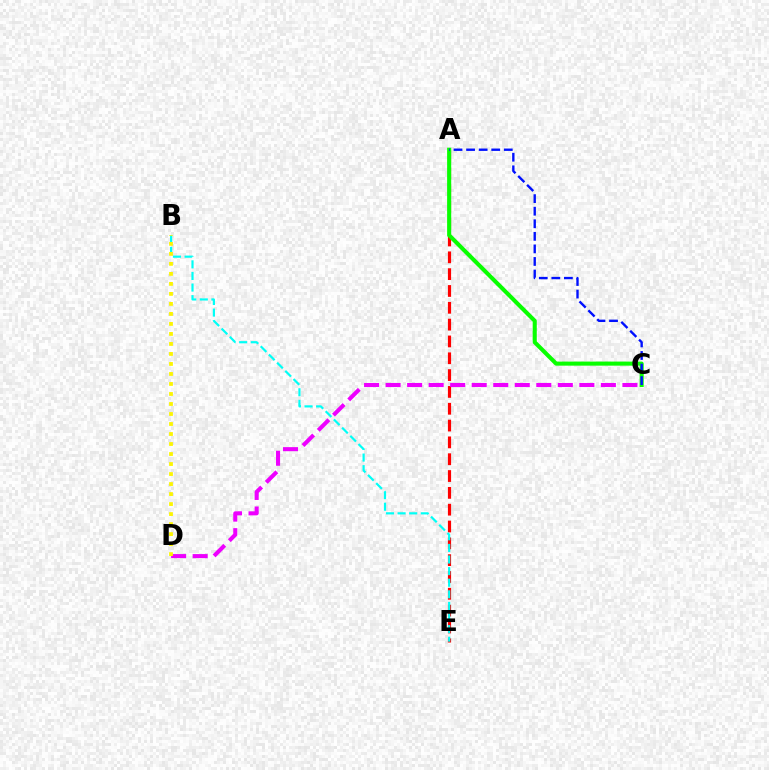{('A', 'E'): [{'color': '#ff0000', 'line_style': 'dashed', 'thickness': 2.29}], ('C', 'D'): [{'color': '#ee00ff', 'line_style': 'dashed', 'thickness': 2.92}], ('B', 'E'): [{'color': '#00fff6', 'line_style': 'dashed', 'thickness': 1.58}], ('A', 'C'): [{'color': '#08ff00', 'line_style': 'solid', 'thickness': 2.94}, {'color': '#0010ff', 'line_style': 'dashed', 'thickness': 1.71}], ('B', 'D'): [{'color': '#fcf500', 'line_style': 'dotted', 'thickness': 2.72}]}